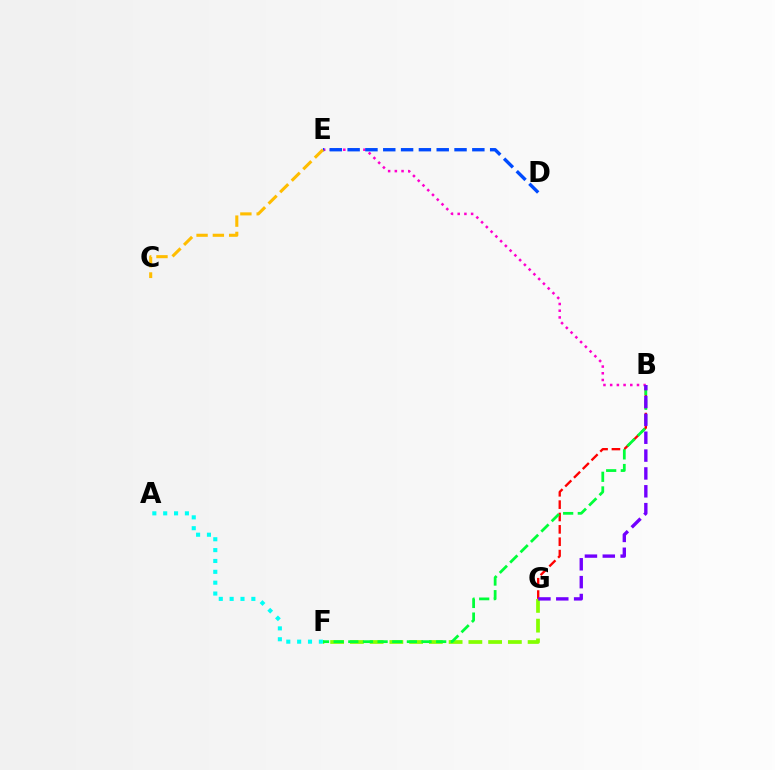{('F', 'G'): [{'color': '#84ff00', 'line_style': 'dashed', 'thickness': 2.68}], ('B', 'G'): [{'color': '#ff0000', 'line_style': 'dashed', 'thickness': 1.68}, {'color': '#7200ff', 'line_style': 'dashed', 'thickness': 2.43}], ('B', 'E'): [{'color': '#ff00cf', 'line_style': 'dotted', 'thickness': 1.82}], ('D', 'E'): [{'color': '#004bff', 'line_style': 'dashed', 'thickness': 2.42}], ('B', 'F'): [{'color': '#00ff39', 'line_style': 'dashed', 'thickness': 1.99}], ('A', 'F'): [{'color': '#00fff6', 'line_style': 'dotted', 'thickness': 2.95}], ('C', 'E'): [{'color': '#ffbd00', 'line_style': 'dashed', 'thickness': 2.21}]}